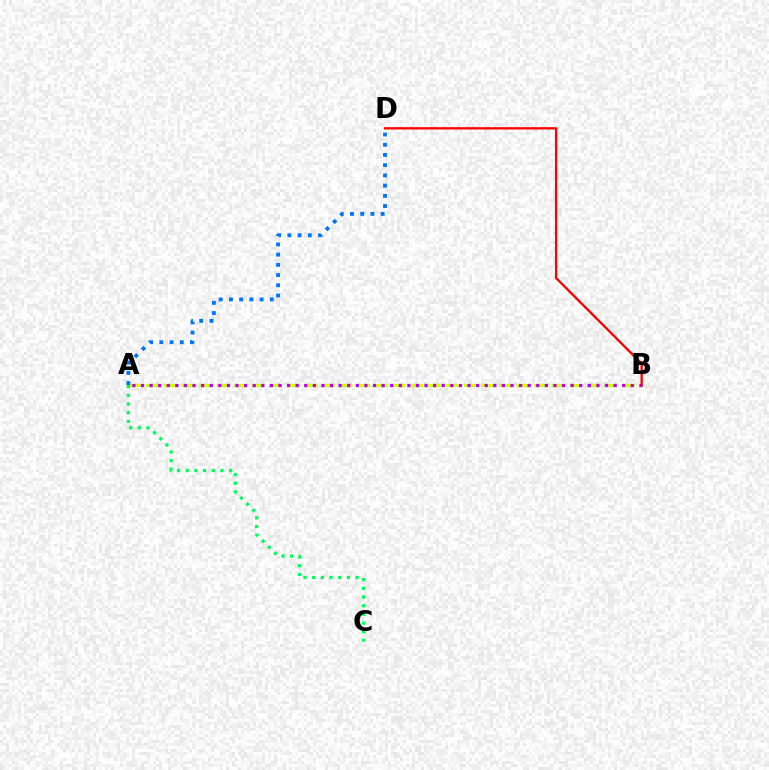{('A', 'B'): [{'color': '#d1ff00', 'line_style': 'dashed', 'thickness': 2.4}, {'color': '#b900ff', 'line_style': 'dotted', 'thickness': 2.33}], ('A', 'C'): [{'color': '#00ff5c', 'line_style': 'dotted', 'thickness': 2.36}], ('B', 'D'): [{'color': '#ff0000', 'line_style': 'solid', 'thickness': 1.67}], ('A', 'D'): [{'color': '#0074ff', 'line_style': 'dotted', 'thickness': 2.78}]}